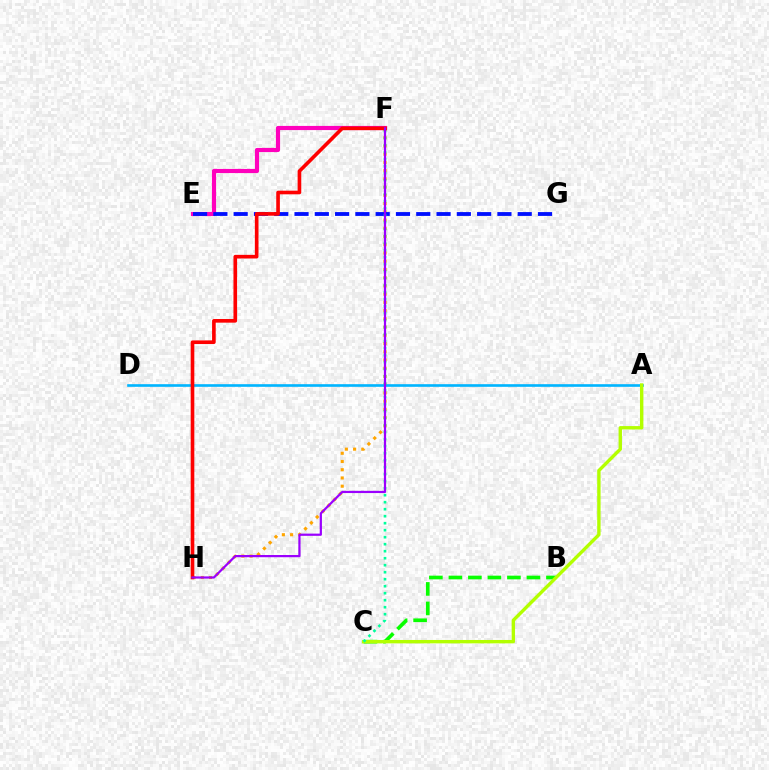{('F', 'H'): [{'color': '#ffa500', 'line_style': 'dotted', 'thickness': 2.24}, {'color': '#ff0000', 'line_style': 'solid', 'thickness': 2.62}, {'color': '#9b00ff', 'line_style': 'solid', 'thickness': 1.6}], ('B', 'C'): [{'color': '#08ff00', 'line_style': 'dashed', 'thickness': 2.65}], ('E', 'F'): [{'color': '#ff00bd', 'line_style': 'solid', 'thickness': 2.99}], ('A', 'D'): [{'color': '#00b5ff', 'line_style': 'solid', 'thickness': 1.9}], ('E', 'G'): [{'color': '#0010ff', 'line_style': 'dashed', 'thickness': 2.76}], ('A', 'C'): [{'color': '#b3ff00', 'line_style': 'solid', 'thickness': 2.44}], ('C', 'F'): [{'color': '#00ff9d', 'line_style': 'dotted', 'thickness': 1.9}]}